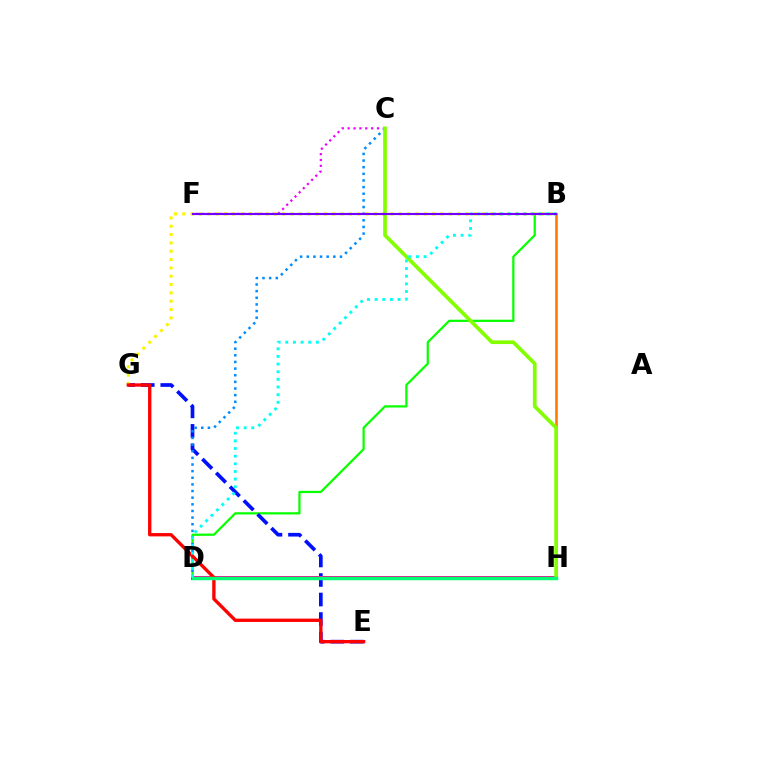{('B', 'D'): [{'color': '#08ff00', 'line_style': 'solid', 'thickness': 1.61}, {'color': '#00fff6', 'line_style': 'dotted', 'thickness': 2.08}], ('E', 'G'): [{'color': '#0010ff', 'line_style': 'dashed', 'thickness': 2.65}, {'color': '#ff0000', 'line_style': 'solid', 'thickness': 2.4}], ('C', 'D'): [{'color': '#008cff', 'line_style': 'dotted', 'thickness': 1.8}], ('B', 'H'): [{'color': '#ff7c00', 'line_style': 'solid', 'thickness': 1.89}], ('C', 'F'): [{'color': '#ee00ff', 'line_style': 'dotted', 'thickness': 1.6}], ('B', 'G'): [{'color': '#fcf500', 'line_style': 'dotted', 'thickness': 2.26}], ('D', 'H'): [{'color': '#ff0094', 'line_style': 'solid', 'thickness': 2.89}, {'color': '#00ff74', 'line_style': 'solid', 'thickness': 2.5}], ('C', 'H'): [{'color': '#84ff00', 'line_style': 'solid', 'thickness': 2.66}], ('B', 'F'): [{'color': '#7200ff', 'line_style': 'solid', 'thickness': 1.55}]}